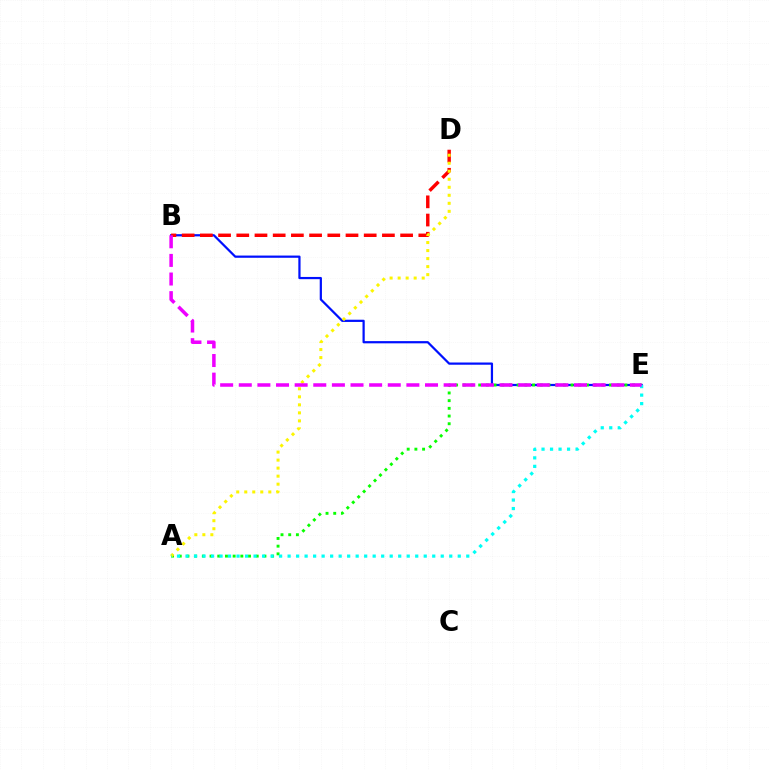{('B', 'E'): [{'color': '#0010ff', 'line_style': 'solid', 'thickness': 1.6}, {'color': '#ee00ff', 'line_style': 'dashed', 'thickness': 2.53}], ('B', 'D'): [{'color': '#ff0000', 'line_style': 'dashed', 'thickness': 2.47}], ('A', 'E'): [{'color': '#08ff00', 'line_style': 'dotted', 'thickness': 2.09}, {'color': '#00fff6', 'line_style': 'dotted', 'thickness': 2.31}], ('A', 'D'): [{'color': '#fcf500', 'line_style': 'dotted', 'thickness': 2.18}]}